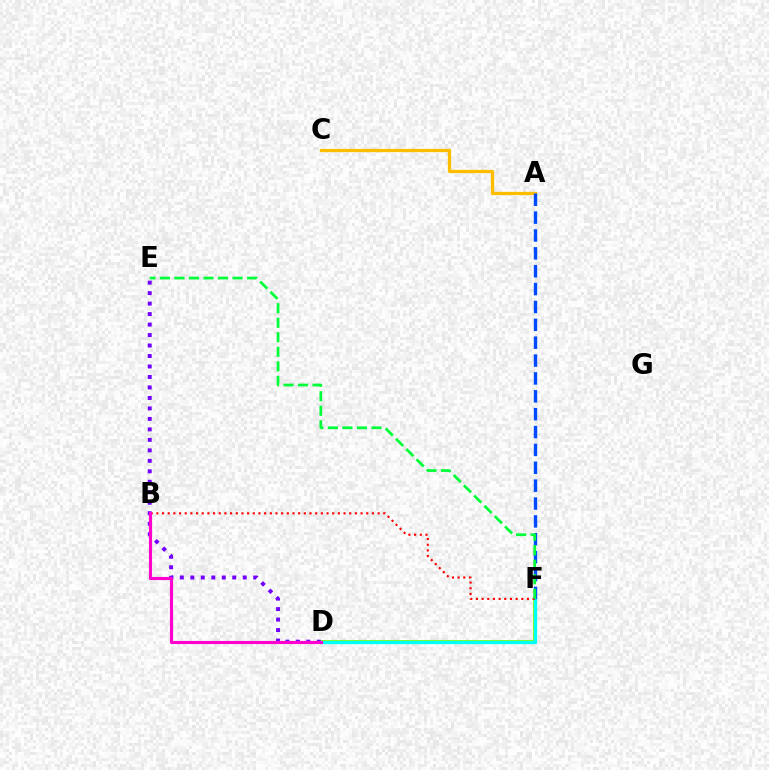{('D', 'F'): [{'color': '#84ff00', 'line_style': 'solid', 'thickness': 2.78}, {'color': '#00fff6', 'line_style': 'solid', 'thickness': 2.37}], ('D', 'E'): [{'color': '#7200ff', 'line_style': 'dotted', 'thickness': 2.85}], ('A', 'C'): [{'color': '#ffbd00', 'line_style': 'solid', 'thickness': 2.36}], ('B', 'F'): [{'color': '#ff0000', 'line_style': 'dotted', 'thickness': 1.54}], ('B', 'D'): [{'color': '#ff00cf', 'line_style': 'solid', 'thickness': 2.24}], ('A', 'F'): [{'color': '#004bff', 'line_style': 'dashed', 'thickness': 2.43}], ('E', 'F'): [{'color': '#00ff39', 'line_style': 'dashed', 'thickness': 1.97}]}